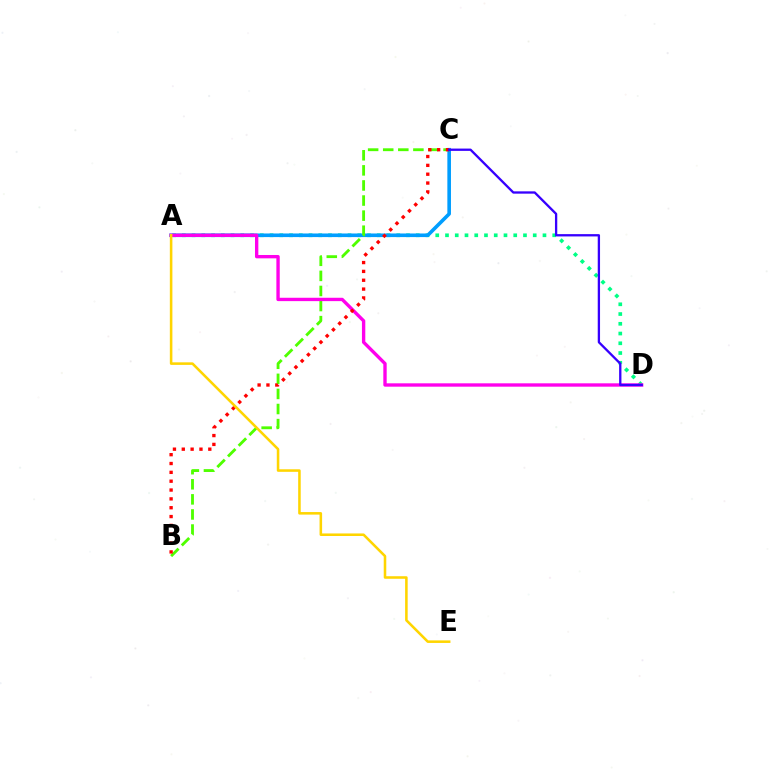{('A', 'D'): [{'color': '#00ff86', 'line_style': 'dotted', 'thickness': 2.65}, {'color': '#ff00ed', 'line_style': 'solid', 'thickness': 2.42}], ('A', 'C'): [{'color': '#009eff', 'line_style': 'solid', 'thickness': 2.6}], ('B', 'C'): [{'color': '#4fff00', 'line_style': 'dashed', 'thickness': 2.05}, {'color': '#ff0000', 'line_style': 'dotted', 'thickness': 2.4}], ('C', 'D'): [{'color': '#3700ff', 'line_style': 'solid', 'thickness': 1.66}], ('A', 'E'): [{'color': '#ffd500', 'line_style': 'solid', 'thickness': 1.84}]}